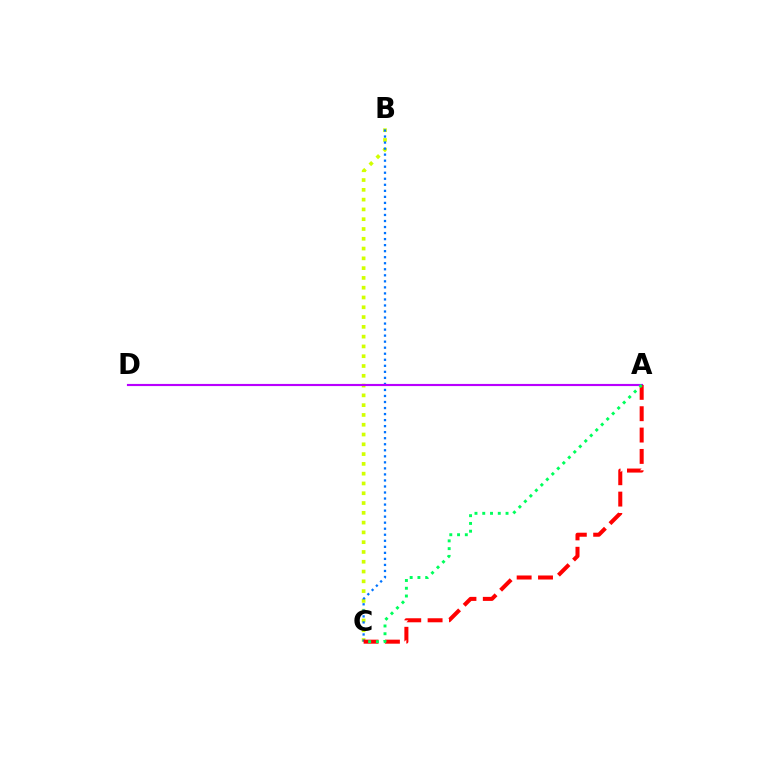{('B', 'C'): [{'color': '#d1ff00', 'line_style': 'dotted', 'thickness': 2.66}, {'color': '#0074ff', 'line_style': 'dotted', 'thickness': 1.64}], ('A', 'D'): [{'color': '#b900ff', 'line_style': 'solid', 'thickness': 1.55}], ('A', 'C'): [{'color': '#ff0000', 'line_style': 'dashed', 'thickness': 2.9}, {'color': '#00ff5c', 'line_style': 'dotted', 'thickness': 2.11}]}